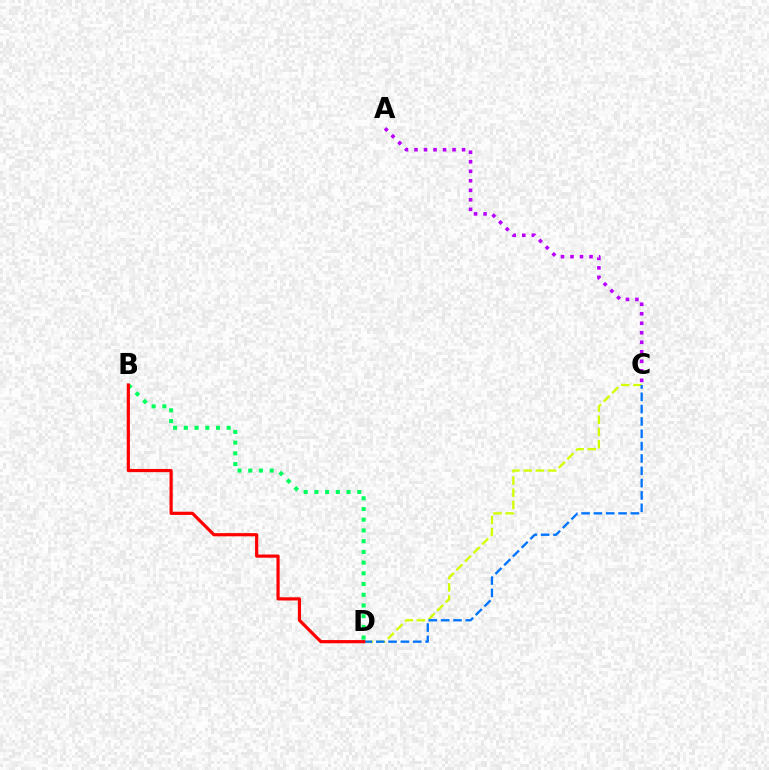{('A', 'C'): [{'color': '#b900ff', 'line_style': 'dotted', 'thickness': 2.59}], ('C', 'D'): [{'color': '#d1ff00', 'line_style': 'dashed', 'thickness': 1.65}, {'color': '#0074ff', 'line_style': 'dashed', 'thickness': 1.67}], ('B', 'D'): [{'color': '#00ff5c', 'line_style': 'dotted', 'thickness': 2.91}, {'color': '#ff0000', 'line_style': 'solid', 'thickness': 2.3}]}